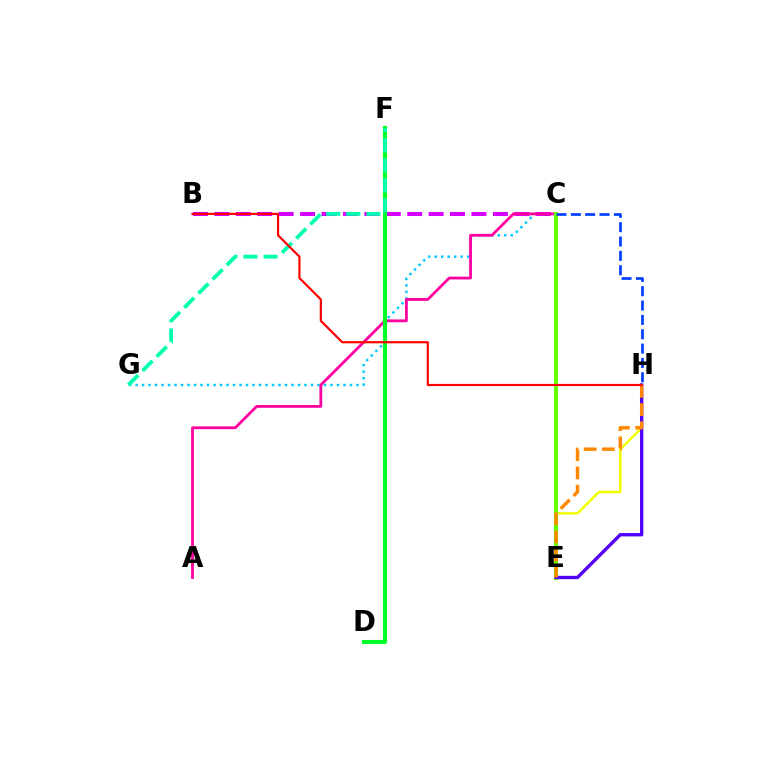{('C', 'G'): [{'color': '#00c7ff', 'line_style': 'dotted', 'thickness': 1.77}], ('E', 'H'): [{'color': '#eeff00', 'line_style': 'solid', 'thickness': 1.81}, {'color': '#4f00ff', 'line_style': 'solid', 'thickness': 2.41}, {'color': '#ff8800', 'line_style': 'dashed', 'thickness': 2.47}], ('B', 'C'): [{'color': '#d600ff', 'line_style': 'dashed', 'thickness': 2.91}], ('A', 'C'): [{'color': '#ff00a0', 'line_style': 'solid', 'thickness': 2.02}], ('D', 'F'): [{'color': '#00ff27', 'line_style': 'solid', 'thickness': 2.96}], ('C', 'E'): [{'color': '#66ff00', 'line_style': 'solid', 'thickness': 2.97}], ('C', 'H'): [{'color': '#003fff', 'line_style': 'dashed', 'thickness': 1.95}], ('F', 'G'): [{'color': '#00ffaf', 'line_style': 'dashed', 'thickness': 2.73}], ('B', 'H'): [{'color': '#ff0000', 'line_style': 'solid', 'thickness': 1.57}]}